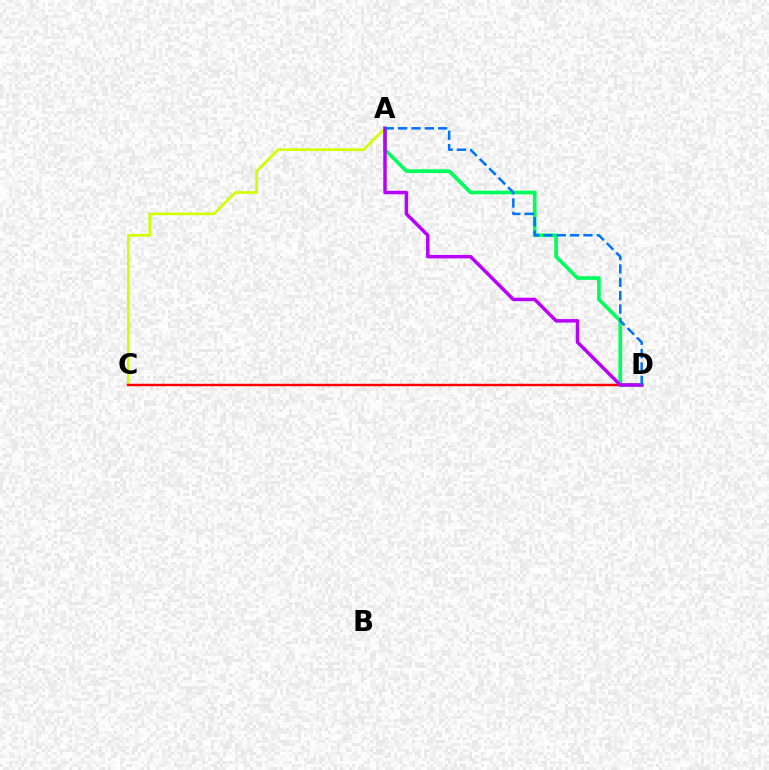{('A', 'D'): [{'color': '#00ff5c', 'line_style': 'solid', 'thickness': 2.63}, {'color': '#b900ff', 'line_style': 'solid', 'thickness': 2.49}, {'color': '#0074ff', 'line_style': 'dashed', 'thickness': 1.82}], ('A', 'C'): [{'color': '#d1ff00', 'line_style': 'solid', 'thickness': 1.93}], ('C', 'D'): [{'color': '#ff0000', 'line_style': 'solid', 'thickness': 1.76}]}